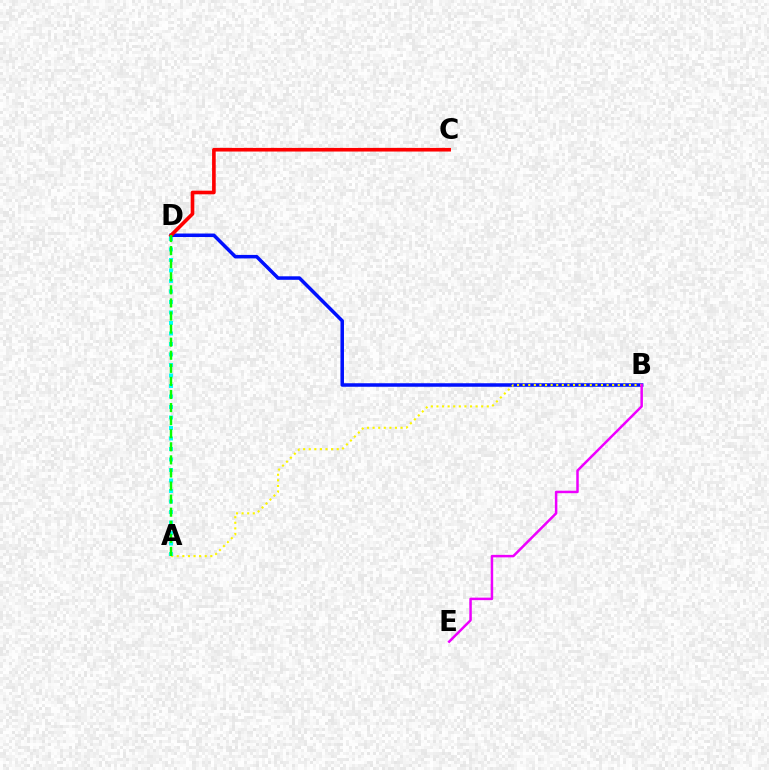{('B', 'D'): [{'color': '#0010ff', 'line_style': 'solid', 'thickness': 2.53}], ('C', 'D'): [{'color': '#ff0000', 'line_style': 'solid', 'thickness': 2.61}], ('A', 'B'): [{'color': '#fcf500', 'line_style': 'dotted', 'thickness': 1.52}], ('B', 'E'): [{'color': '#ee00ff', 'line_style': 'solid', 'thickness': 1.8}], ('A', 'D'): [{'color': '#00fff6', 'line_style': 'dotted', 'thickness': 2.85}, {'color': '#08ff00', 'line_style': 'dashed', 'thickness': 1.78}]}